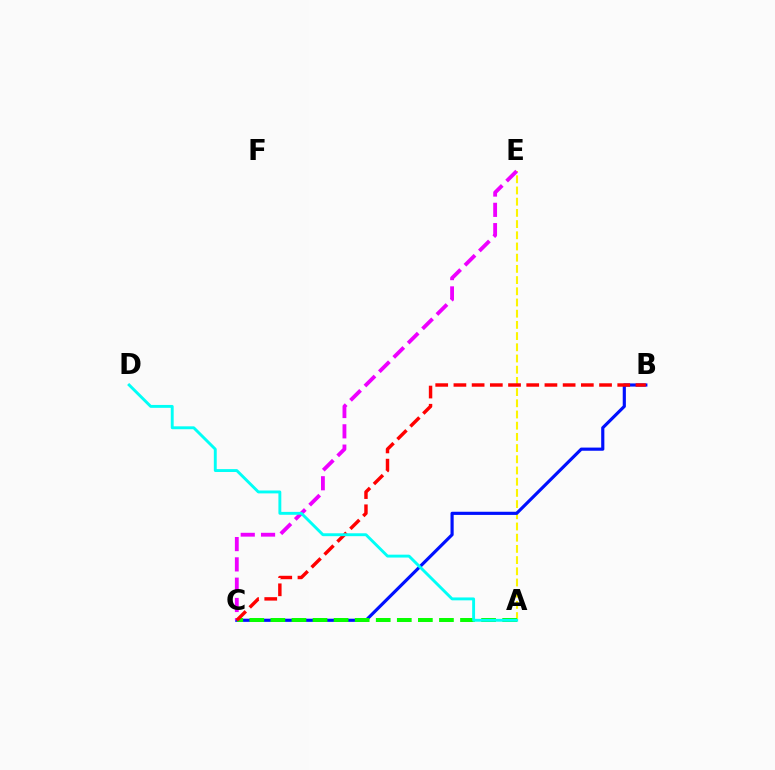{('A', 'E'): [{'color': '#fcf500', 'line_style': 'dashed', 'thickness': 1.52}], ('B', 'C'): [{'color': '#0010ff', 'line_style': 'solid', 'thickness': 2.27}, {'color': '#ff0000', 'line_style': 'dashed', 'thickness': 2.47}], ('A', 'C'): [{'color': '#08ff00', 'line_style': 'dashed', 'thickness': 2.86}], ('C', 'E'): [{'color': '#ee00ff', 'line_style': 'dashed', 'thickness': 2.76}], ('A', 'D'): [{'color': '#00fff6', 'line_style': 'solid', 'thickness': 2.09}]}